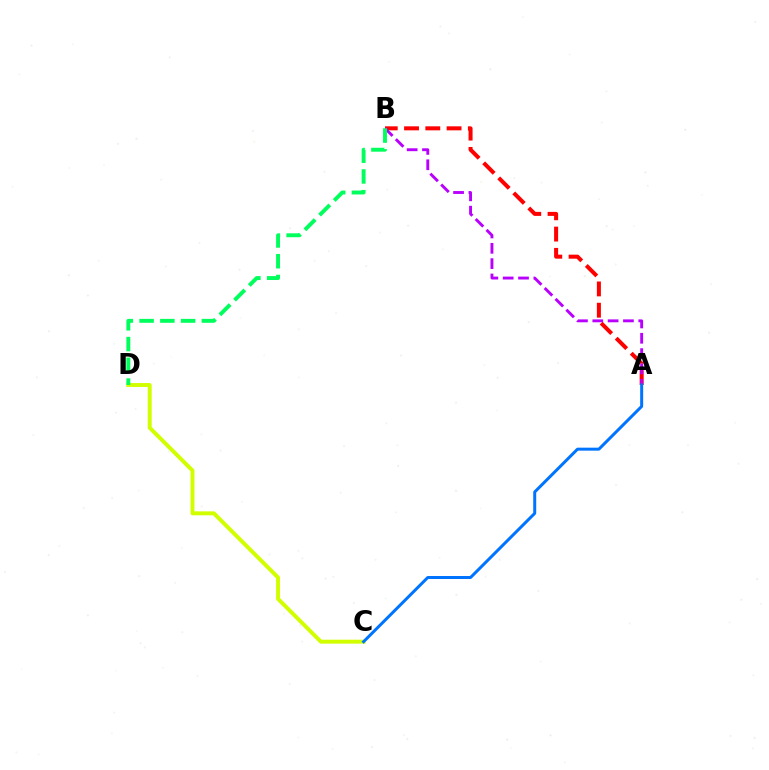{('A', 'B'): [{'color': '#ff0000', 'line_style': 'dashed', 'thickness': 2.89}, {'color': '#b900ff', 'line_style': 'dashed', 'thickness': 2.08}], ('C', 'D'): [{'color': '#d1ff00', 'line_style': 'solid', 'thickness': 2.84}], ('B', 'D'): [{'color': '#00ff5c', 'line_style': 'dashed', 'thickness': 2.82}], ('A', 'C'): [{'color': '#0074ff', 'line_style': 'solid', 'thickness': 2.15}]}